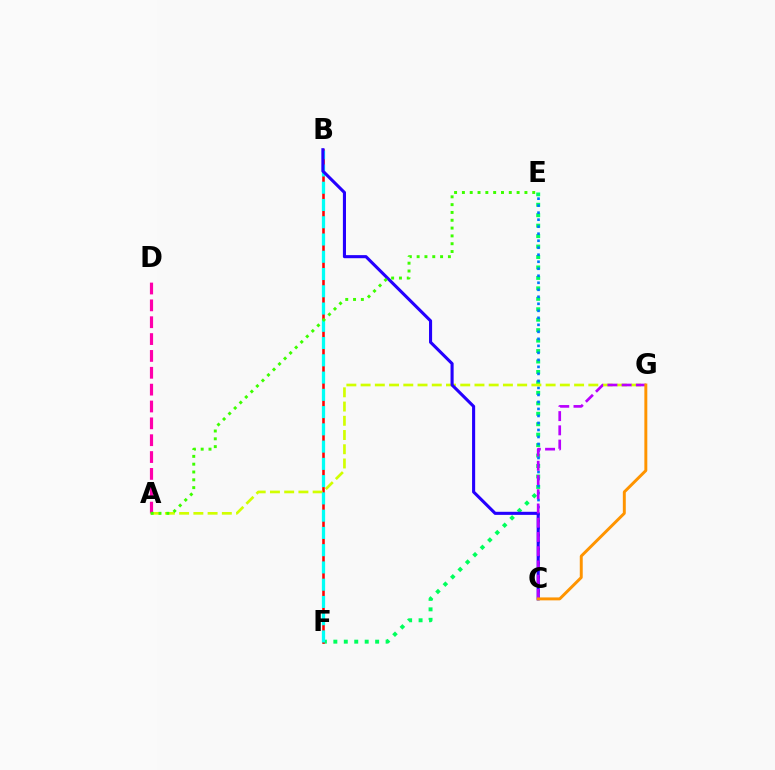{('E', 'F'): [{'color': '#00ff5c', 'line_style': 'dotted', 'thickness': 2.84}], ('C', 'E'): [{'color': '#0074ff', 'line_style': 'dotted', 'thickness': 1.9}], ('A', 'D'): [{'color': '#ff00ac', 'line_style': 'dashed', 'thickness': 2.29}], ('B', 'F'): [{'color': '#ff0000', 'line_style': 'solid', 'thickness': 1.84}, {'color': '#00fff6', 'line_style': 'dashed', 'thickness': 2.34}], ('A', 'G'): [{'color': '#d1ff00', 'line_style': 'dashed', 'thickness': 1.93}], ('B', 'C'): [{'color': '#2500ff', 'line_style': 'solid', 'thickness': 2.22}], ('C', 'G'): [{'color': '#b900ff', 'line_style': 'dashed', 'thickness': 1.93}, {'color': '#ff9400', 'line_style': 'solid', 'thickness': 2.12}], ('A', 'E'): [{'color': '#3dff00', 'line_style': 'dotted', 'thickness': 2.12}]}